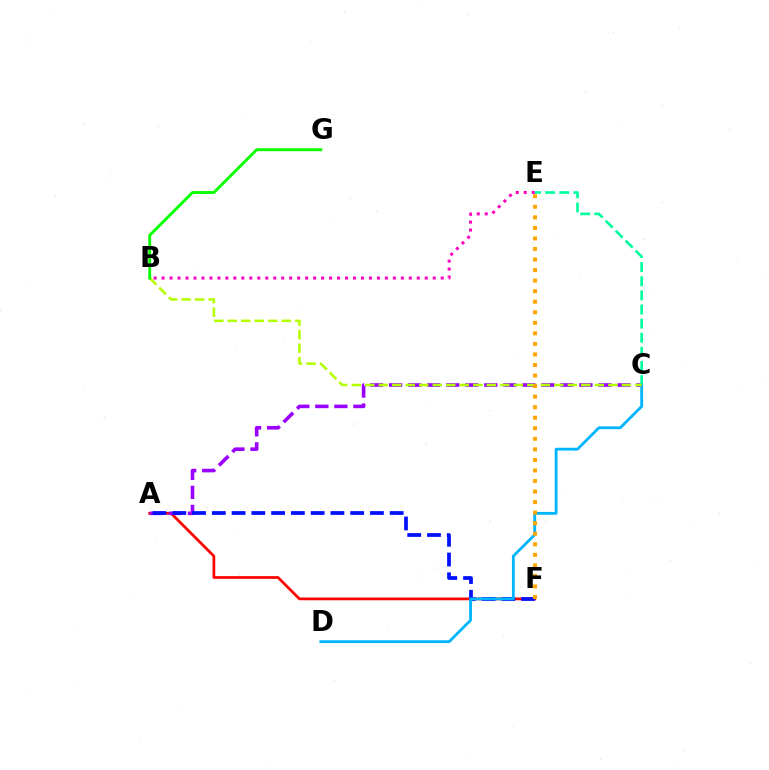{('A', 'F'): [{'color': '#ff0000', 'line_style': 'solid', 'thickness': 1.96}, {'color': '#0010ff', 'line_style': 'dashed', 'thickness': 2.69}], ('A', 'C'): [{'color': '#9b00ff', 'line_style': 'dashed', 'thickness': 2.59}], ('C', 'E'): [{'color': '#00ff9d', 'line_style': 'dashed', 'thickness': 1.92}], ('B', 'E'): [{'color': '#ff00bd', 'line_style': 'dotted', 'thickness': 2.17}], ('C', 'D'): [{'color': '#00b5ff', 'line_style': 'solid', 'thickness': 2.02}], ('B', 'C'): [{'color': '#b3ff00', 'line_style': 'dashed', 'thickness': 1.84}], ('B', 'G'): [{'color': '#08ff00', 'line_style': 'solid', 'thickness': 2.08}], ('E', 'F'): [{'color': '#ffa500', 'line_style': 'dotted', 'thickness': 2.87}]}